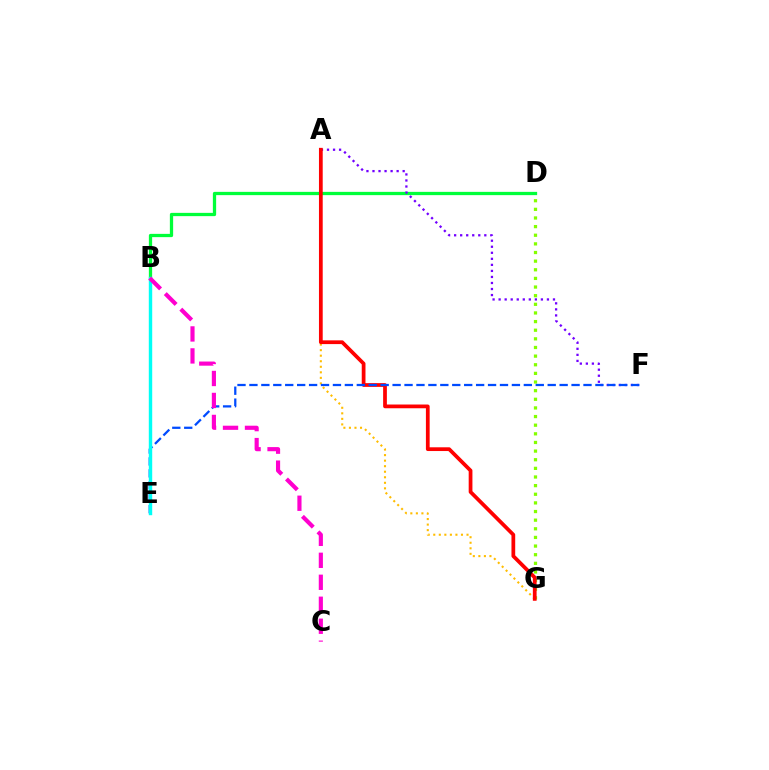{('A', 'G'): [{'color': '#ffbd00', 'line_style': 'dotted', 'thickness': 1.51}, {'color': '#ff0000', 'line_style': 'solid', 'thickness': 2.7}], ('D', 'G'): [{'color': '#84ff00', 'line_style': 'dotted', 'thickness': 2.35}], ('B', 'D'): [{'color': '#00ff39', 'line_style': 'solid', 'thickness': 2.36}], ('A', 'F'): [{'color': '#7200ff', 'line_style': 'dotted', 'thickness': 1.64}], ('E', 'F'): [{'color': '#004bff', 'line_style': 'dashed', 'thickness': 1.62}], ('B', 'E'): [{'color': '#00fff6', 'line_style': 'solid', 'thickness': 2.46}], ('B', 'C'): [{'color': '#ff00cf', 'line_style': 'dashed', 'thickness': 2.99}]}